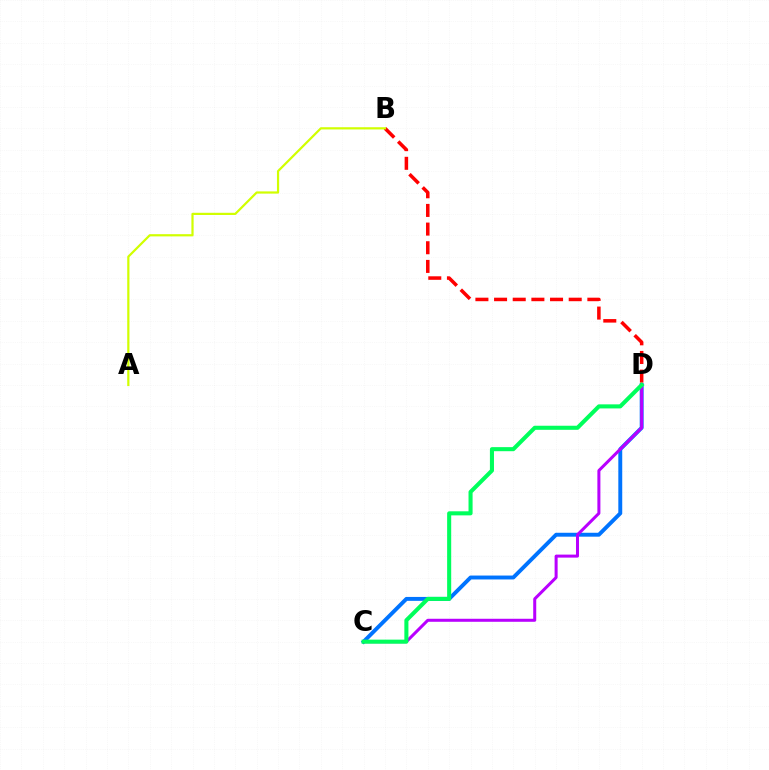{('C', 'D'): [{'color': '#0074ff', 'line_style': 'solid', 'thickness': 2.82}, {'color': '#b900ff', 'line_style': 'solid', 'thickness': 2.17}, {'color': '#00ff5c', 'line_style': 'solid', 'thickness': 2.93}], ('B', 'D'): [{'color': '#ff0000', 'line_style': 'dashed', 'thickness': 2.53}], ('A', 'B'): [{'color': '#d1ff00', 'line_style': 'solid', 'thickness': 1.59}]}